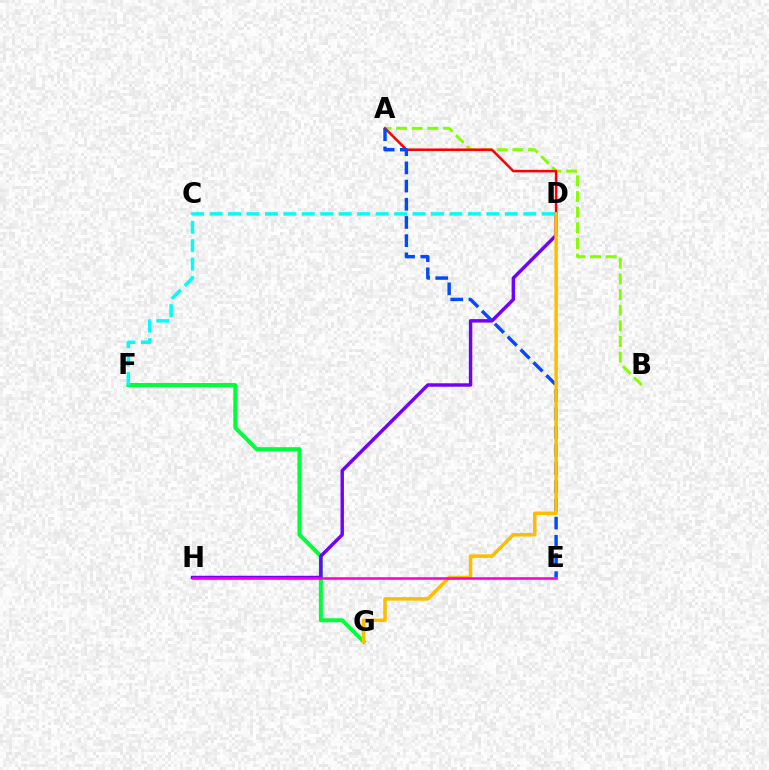{('F', 'G'): [{'color': '#00ff39', 'line_style': 'solid', 'thickness': 2.86}], ('A', 'B'): [{'color': '#84ff00', 'line_style': 'dashed', 'thickness': 2.13}], ('D', 'H'): [{'color': '#7200ff', 'line_style': 'solid', 'thickness': 2.47}], ('A', 'D'): [{'color': '#ff0000', 'line_style': 'solid', 'thickness': 1.83}], ('A', 'E'): [{'color': '#004bff', 'line_style': 'dashed', 'thickness': 2.47}], ('D', 'G'): [{'color': '#ffbd00', 'line_style': 'solid', 'thickness': 2.55}], ('E', 'H'): [{'color': '#ff00cf', 'line_style': 'solid', 'thickness': 1.85}], ('D', 'F'): [{'color': '#00fff6', 'line_style': 'dashed', 'thickness': 2.51}]}